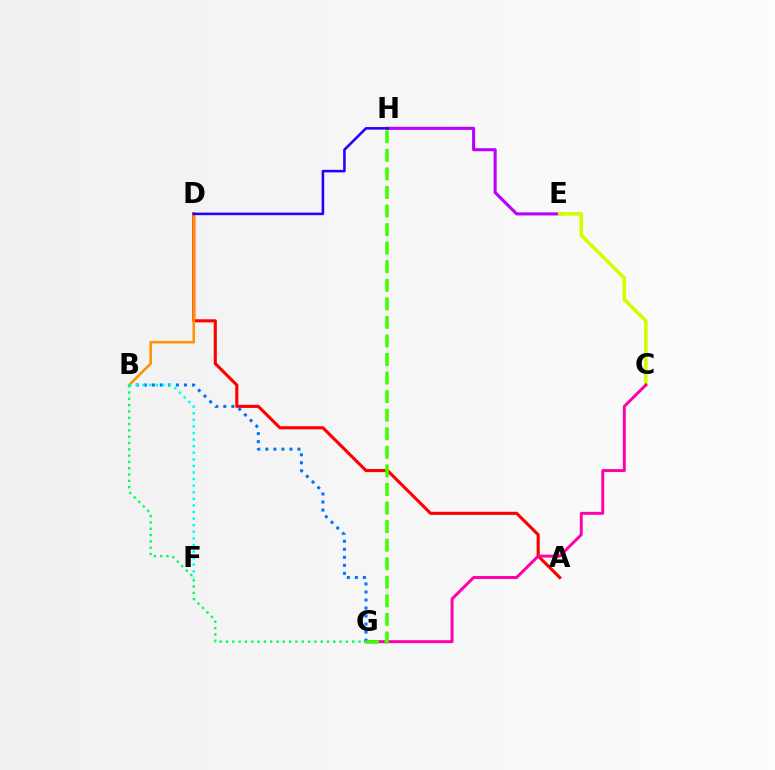{('E', 'H'): [{'color': '#b900ff', 'line_style': 'solid', 'thickness': 2.22}], ('A', 'D'): [{'color': '#ff0000', 'line_style': 'solid', 'thickness': 2.24}], ('C', 'E'): [{'color': '#d1ff00', 'line_style': 'solid', 'thickness': 2.62}], ('C', 'G'): [{'color': '#ff00ac', 'line_style': 'solid', 'thickness': 2.13}], ('B', 'G'): [{'color': '#0074ff', 'line_style': 'dotted', 'thickness': 2.18}, {'color': '#00ff5c', 'line_style': 'dotted', 'thickness': 1.71}], ('B', 'D'): [{'color': '#ff9400', 'line_style': 'solid', 'thickness': 1.84}], ('D', 'H'): [{'color': '#2500ff', 'line_style': 'solid', 'thickness': 1.85}], ('G', 'H'): [{'color': '#3dff00', 'line_style': 'dashed', 'thickness': 2.52}], ('B', 'F'): [{'color': '#00fff6', 'line_style': 'dotted', 'thickness': 1.79}]}